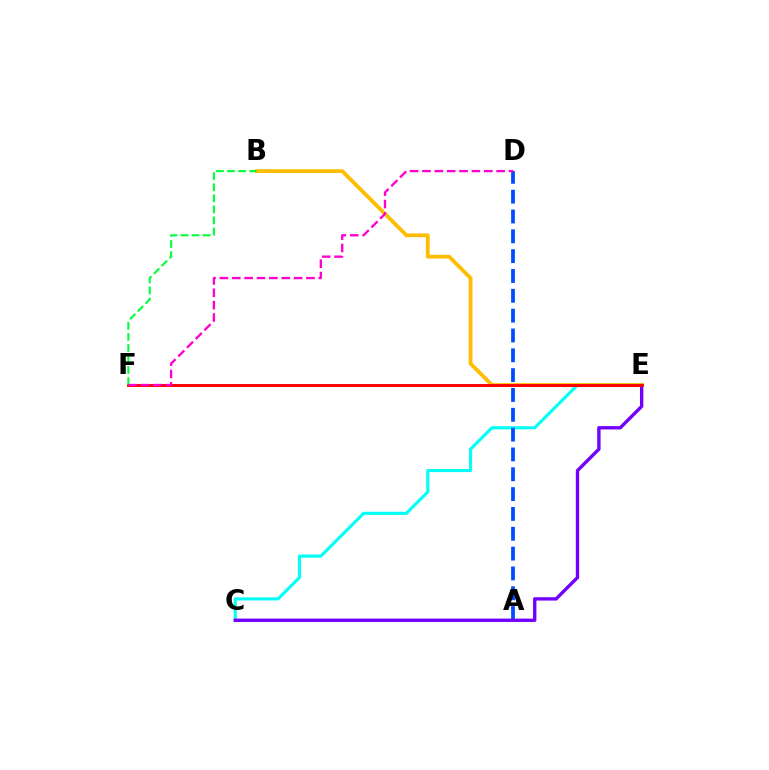{('C', 'E'): [{'color': '#00fff6', 'line_style': 'solid', 'thickness': 2.23}, {'color': '#7200ff', 'line_style': 'solid', 'thickness': 2.43}], ('A', 'D'): [{'color': '#004bff', 'line_style': 'dashed', 'thickness': 2.69}], ('E', 'F'): [{'color': '#84ff00', 'line_style': 'dotted', 'thickness': 2.08}, {'color': '#ff0000', 'line_style': 'solid', 'thickness': 2.11}], ('B', 'E'): [{'color': '#ffbd00', 'line_style': 'solid', 'thickness': 2.73}], ('B', 'F'): [{'color': '#00ff39', 'line_style': 'dashed', 'thickness': 1.5}], ('D', 'F'): [{'color': '#ff00cf', 'line_style': 'dashed', 'thickness': 1.68}]}